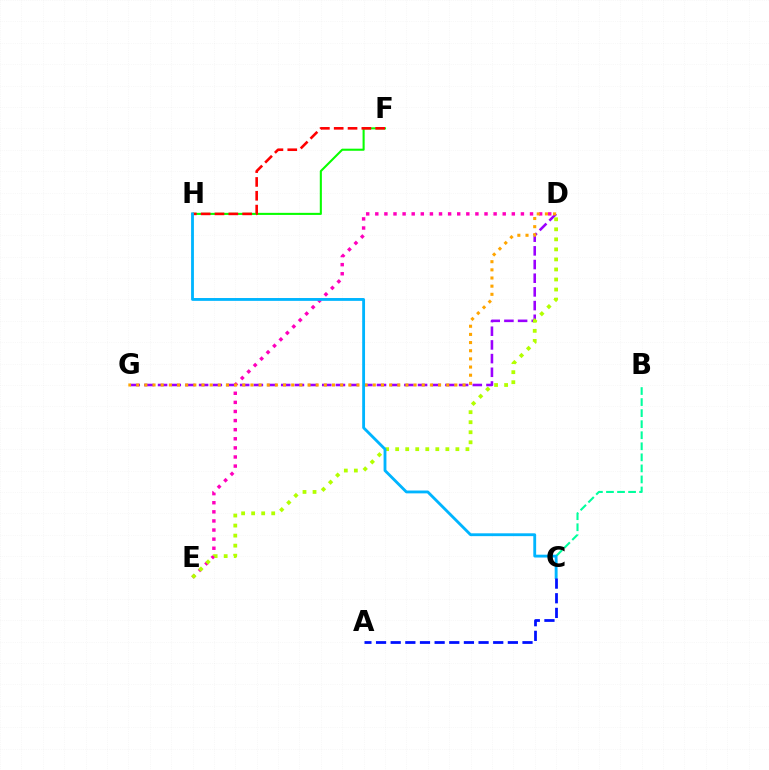{('B', 'C'): [{'color': '#00ff9d', 'line_style': 'dashed', 'thickness': 1.5}], ('D', 'E'): [{'color': '#ff00bd', 'line_style': 'dotted', 'thickness': 2.47}, {'color': '#b3ff00', 'line_style': 'dotted', 'thickness': 2.73}], ('D', 'G'): [{'color': '#9b00ff', 'line_style': 'dashed', 'thickness': 1.86}, {'color': '#ffa500', 'line_style': 'dotted', 'thickness': 2.22}], ('F', 'H'): [{'color': '#08ff00', 'line_style': 'solid', 'thickness': 1.5}, {'color': '#ff0000', 'line_style': 'dashed', 'thickness': 1.88}], ('C', 'H'): [{'color': '#00b5ff', 'line_style': 'solid', 'thickness': 2.04}], ('A', 'C'): [{'color': '#0010ff', 'line_style': 'dashed', 'thickness': 1.99}]}